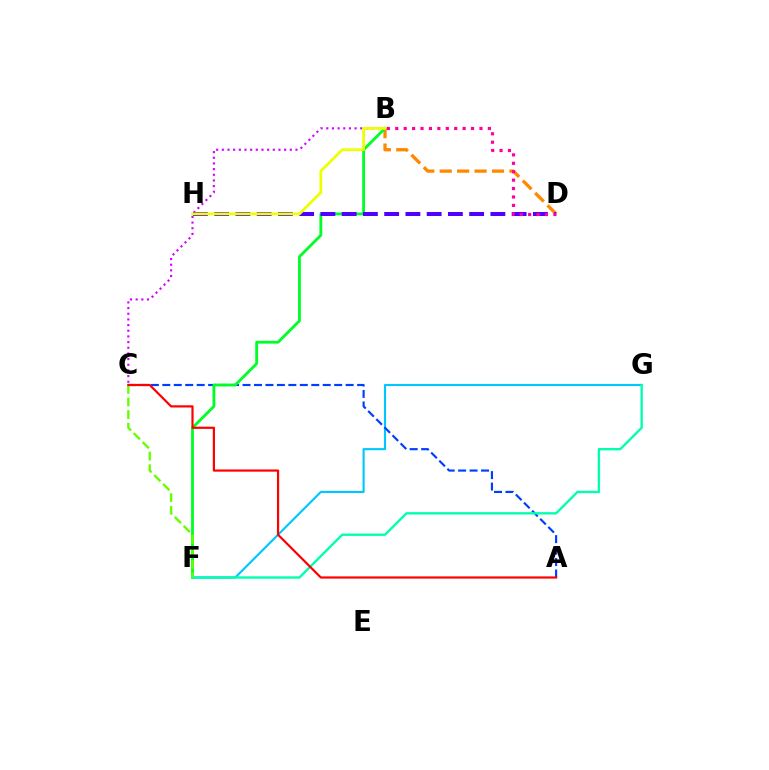{('B', 'C'): [{'color': '#d600ff', 'line_style': 'dotted', 'thickness': 1.54}], ('F', 'G'): [{'color': '#00c7ff', 'line_style': 'solid', 'thickness': 1.53}, {'color': '#00ffaf', 'line_style': 'solid', 'thickness': 1.7}], ('B', 'D'): [{'color': '#ff8800', 'line_style': 'dashed', 'thickness': 2.37}, {'color': '#ff00a0', 'line_style': 'dotted', 'thickness': 2.29}], ('A', 'C'): [{'color': '#003fff', 'line_style': 'dashed', 'thickness': 1.56}, {'color': '#ff0000', 'line_style': 'solid', 'thickness': 1.58}], ('B', 'F'): [{'color': '#00ff27', 'line_style': 'solid', 'thickness': 2.04}], ('D', 'H'): [{'color': '#4f00ff', 'line_style': 'dashed', 'thickness': 2.89}], ('B', 'H'): [{'color': '#eeff00', 'line_style': 'solid', 'thickness': 1.98}], ('C', 'F'): [{'color': '#66ff00', 'line_style': 'dashed', 'thickness': 1.71}]}